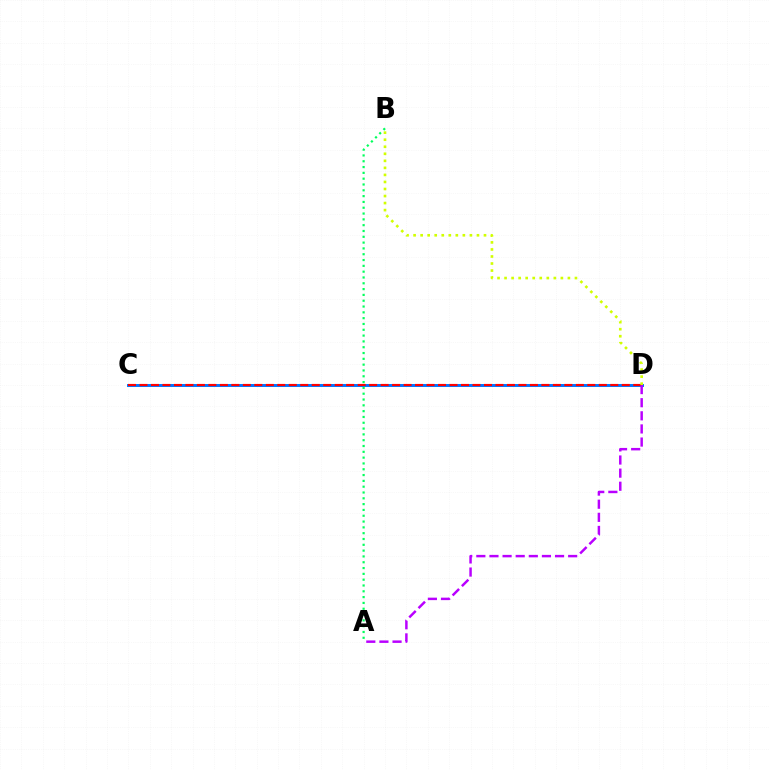{('C', 'D'): [{'color': '#0074ff', 'line_style': 'solid', 'thickness': 2.12}, {'color': '#ff0000', 'line_style': 'dashed', 'thickness': 1.56}], ('A', 'B'): [{'color': '#00ff5c', 'line_style': 'dotted', 'thickness': 1.58}], ('B', 'D'): [{'color': '#d1ff00', 'line_style': 'dotted', 'thickness': 1.91}], ('A', 'D'): [{'color': '#b900ff', 'line_style': 'dashed', 'thickness': 1.78}]}